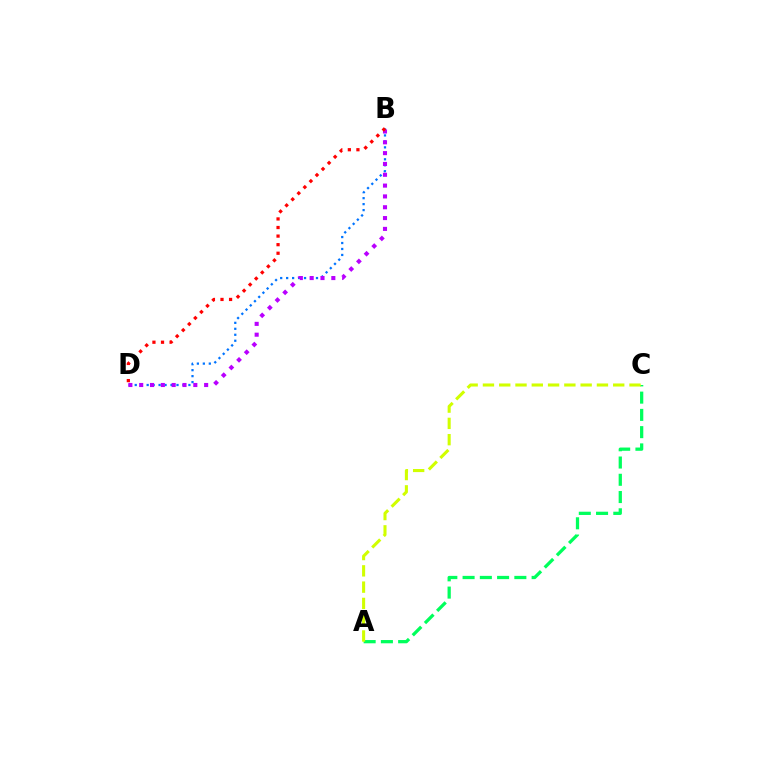{('B', 'D'): [{'color': '#0074ff', 'line_style': 'dotted', 'thickness': 1.62}, {'color': '#b900ff', 'line_style': 'dotted', 'thickness': 2.94}, {'color': '#ff0000', 'line_style': 'dotted', 'thickness': 2.33}], ('A', 'C'): [{'color': '#00ff5c', 'line_style': 'dashed', 'thickness': 2.34}, {'color': '#d1ff00', 'line_style': 'dashed', 'thickness': 2.21}]}